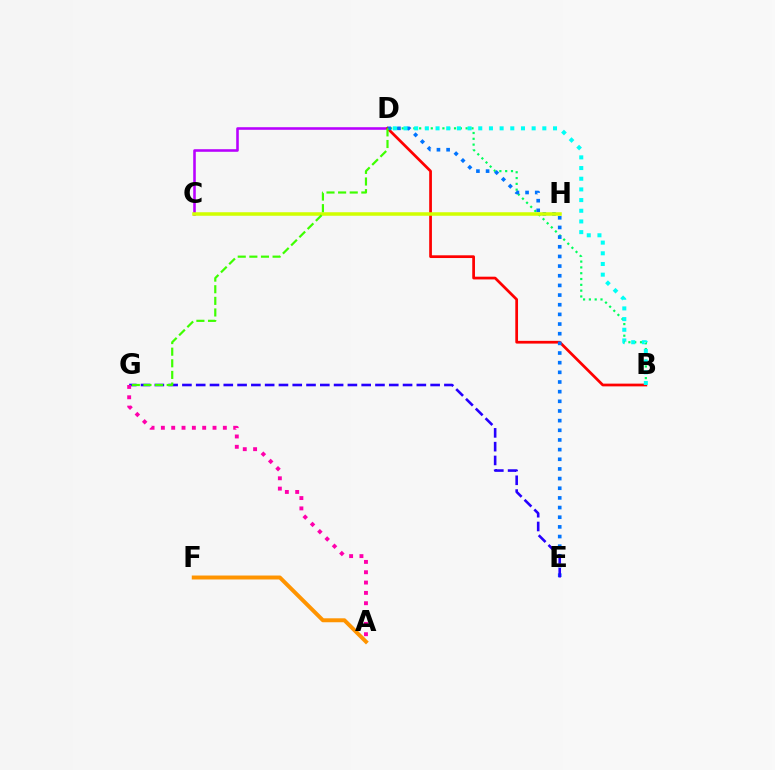{('C', 'D'): [{'color': '#b900ff', 'line_style': 'solid', 'thickness': 1.85}], ('B', 'D'): [{'color': '#00ff5c', 'line_style': 'dotted', 'thickness': 1.58}, {'color': '#ff0000', 'line_style': 'solid', 'thickness': 1.97}, {'color': '#00fff6', 'line_style': 'dotted', 'thickness': 2.9}], ('D', 'E'): [{'color': '#0074ff', 'line_style': 'dotted', 'thickness': 2.62}], ('A', 'F'): [{'color': '#ff9400', 'line_style': 'solid', 'thickness': 2.85}], ('E', 'G'): [{'color': '#2500ff', 'line_style': 'dashed', 'thickness': 1.87}], ('A', 'G'): [{'color': '#ff00ac', 'line_style': 'dotted', 'thickness': 2.81}], ('C', 'H'): [{'color': '#d1ff00', 'line_style': 'solid', 'thickness': 2.53}], ('D', 'G'): [{'color': '#3dff00', 'line_style': 'dashed', 'thickness': 1.58}]}